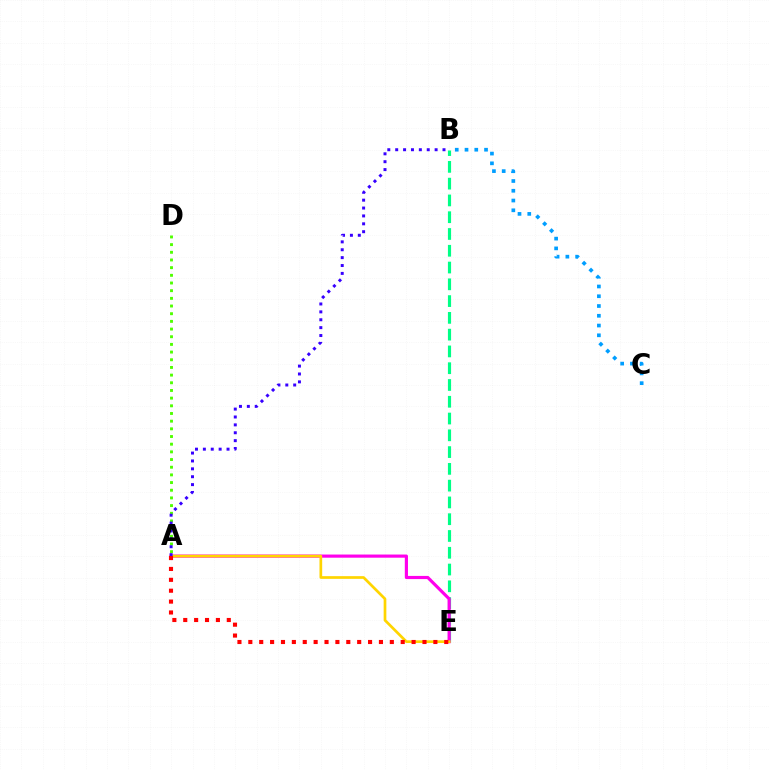{('A', 'D'): [{'color': '#4fff00', 'line_style': 'dotted', 'thickness': 2.09}], ('B', 'E'): [{'color': '#00ff86', 'line_style': 'dashed', 'thickness': 2.28}], ('B', 'C'): [{'color': '#009eff', 'line_style': 'dotted', 'thickness': 2.65}], ('A', 'E'): [{'color': '#ff00ed', 'line_style': 'solid', 'thickness': 2.28}, {'color': '#ffd500', 'line_style': 'solid', 'thickness': 1.95}, {'color': '#ff0000', 'line_style': 'dotted', 'thickness': 2.96}], ('A', 'B'): [{'color': '#3700ff', 'line_style': 'dotted', 'thickness': 2.14}]}